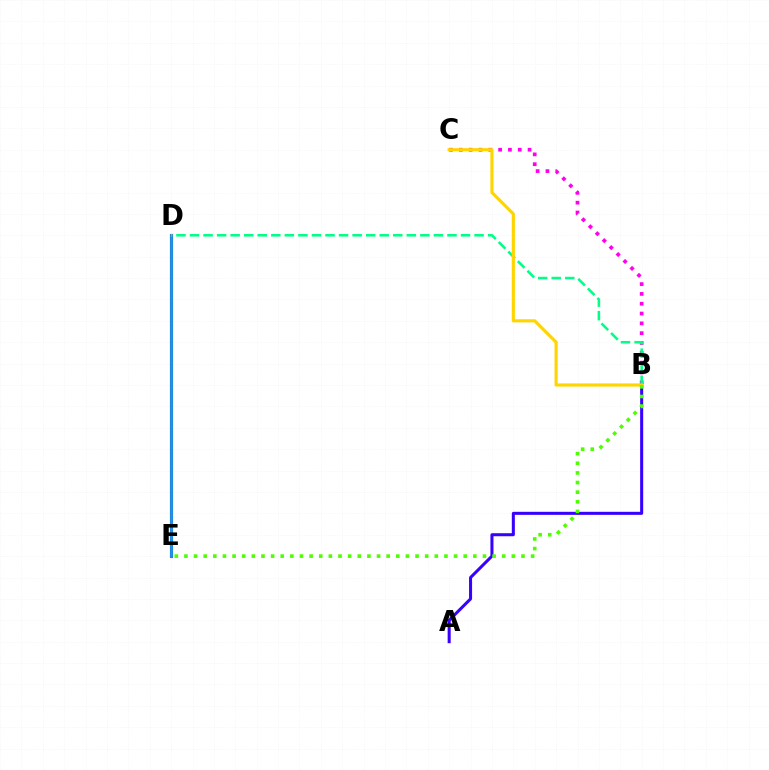{('B', 'C'): [{'color': '#ff00ed', 'line_style': 'dotted', 'thickness': 2.67}, {'color': '#ffd500', 'line_style': 'solid', 'thickness': 2.26}], ('A', 'B'): [{'color': '#3700ff', 'line_style': 'solid', 'thickness': 2.18}], ('D', 'E'): [{'color': '#ff0000', 'line_style': 'solid', 'thickness': 2.27}, {'color': '#009eff', 'line_style': 'solid', 'thickness': 1.97}], ('B', 'D'): [{'color': '#00ff86', 'line_style': 'dashed', 'thickness': 1.84}], ('B', 'E'): [{'color': '#4fff00', 'line_style': 'dotted', 'thickness': 2.62}]}